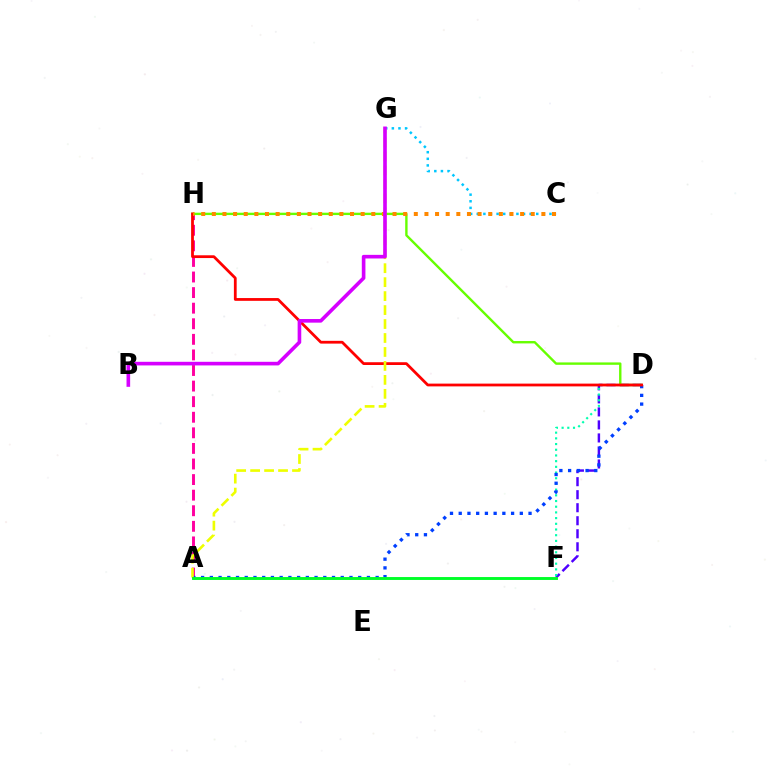{('D', 'F'): [{'color': '#4f00ff', 'line_style': 'dashed', 'thickness': 1.77}, {'color': '#00ffaf', 'line_style': 'dotted', 'thickness': 1.55}], ('A', 'H'): [{'color': '#ff00a0', 'line_style': 'dashed', 'thickness': 2.12}], ('D', 'H'): [{'color': '#66ff00', 'line_style': 'solid', 'thickness': 1.72}, {'color': '#ff0000', 'line_style': 'solid', 'thickness': 2.0}], ('A', 'D'): [{'color': '#003fff', 'line_style': 'dotted', 'thickness': 2.37}], ('C', 'G'): [{'color': '#00c7ff', 'line_style': 'dotted', 'thickness': 1.8}], ('A', 'G'): [{'color': '#eeff00', 'line_style': 'dashed', 'thickness': 1.9}], ('A', 'F'): [{'color': '#00ff27', 'line_style': 'solid', 'thickness': 2.09}], ('C', 'H'): [{'color': '#ff8800', 'line_style': 'dotted', 'thickness': 2.89}], ('B', 'G'): [{'color': '#d600ff', 'line_style': 'solid', 'thickness': 2.61}]}